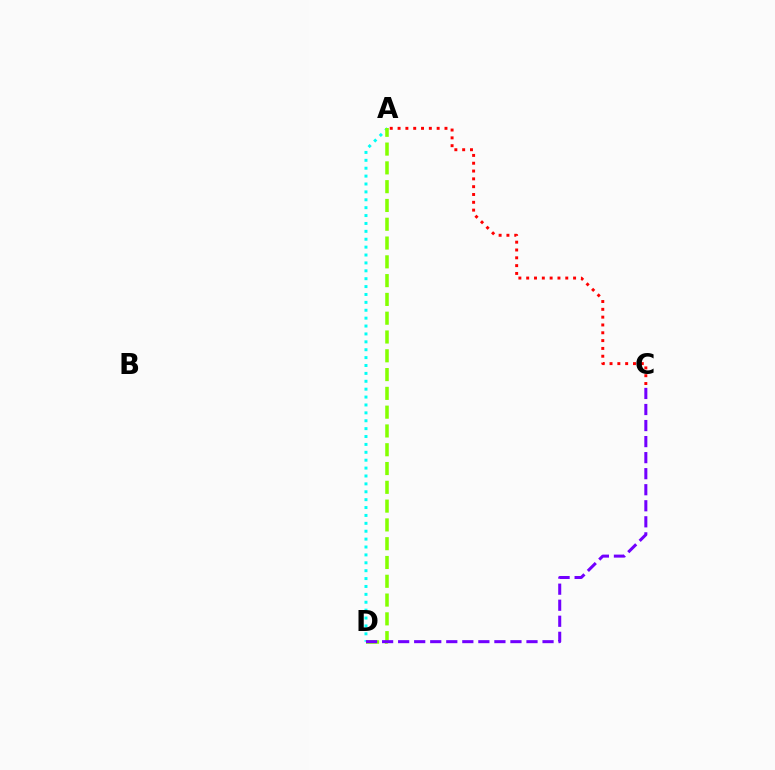{('A', 'D'): [{'color': '#00fff6', 'line_style': 'dotted', 'thickness': 2.14}, {'color': '#84ff00', 'line_style': 'dashed', 'thickness': 2.55}], ('C', 'D'): [{'color': '#7200ff', 'line_style': 'dashed', 'thickness': 2.18}], ('A', 'C'): [{'color': '#ff0000', 'line_style': 'dotted', 'thickness': 2.12}]}